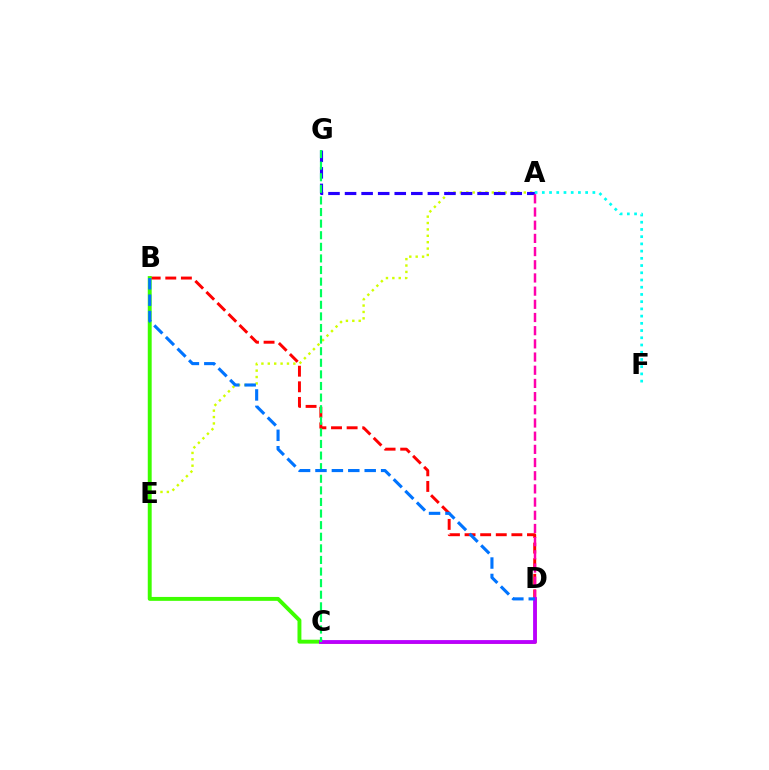{('B', 'D'): [{'color': '#ff0000', 'line_style': 'dashed', 'thickness': 2.12}, {'color': '#0074ff', 'line_style': 'dashed', 'thickness': 2.23}], ('A', 'E'): [{'color': '#d1ff00', 'line_style': 'dotted', 'thickness': 1.74}], ('A', 'G'): [{'color': '#2500ff', 'line_style': 'dashed', 'thickness': 2.25}], ('C', 'D'): [{'color': '#ff9400', 'line_style': 'solid', 'thickness': 1.87}, {'color': '#b900ff', 'line_style': 'solid', 'thickness': 2.75}], ('B', 'C'): [{'color': '#3dff00', 'line_style': 'solid', 'thickness': 2.82}], ('A', 'D'): [{'color': '#ff00ac', 'line_style': 'dashed', 'thickness': 1.79}], ('A', 'F'): [{'color': '#00fff6', 'line_style': 'dotted', 'thickness': 1.96}], ('C', 'G'): [{'color': '#00ff5c', 'line_style': 'dashed', 'thickness': 1.58}]}